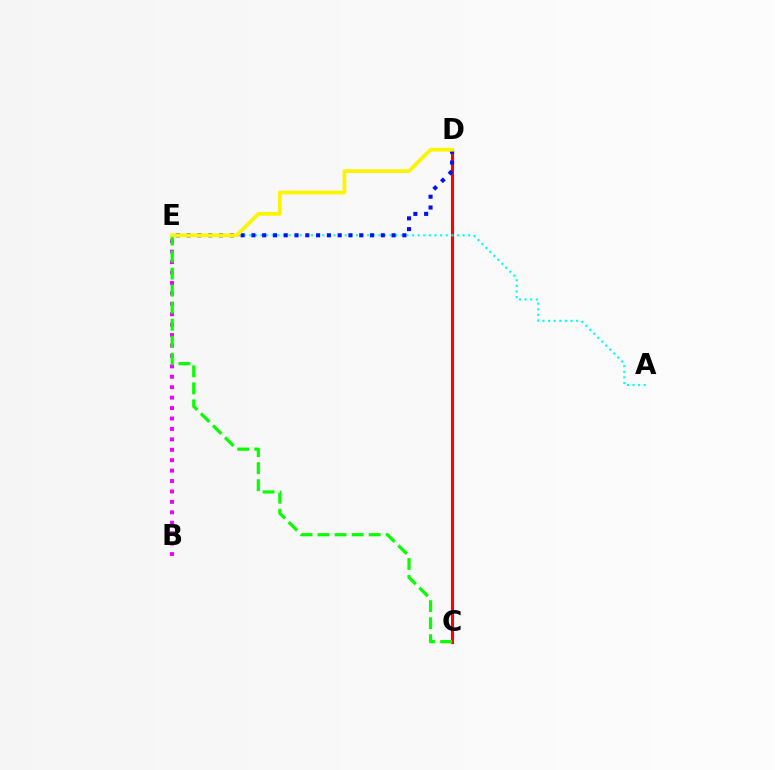{('B', 'E'): [{'color': '#ee00ff', 'line_style': 'dotted', 'thickness': 2.83}], ('C', 'D'): [{'color': '#ff0000', 'line_style': 'solid', 'thickness': 2.22}], ('A', 'E'): [{'color': '#00fff6', 'line_style': 'dotted', 'thickness': 1.53}], ('D', 'E'): [{'color': '#0010ff', 'line_style': 'dotted', 'thickness': 2.93}, {'color': '#fcf500', 'line_style': 'solid', 'thickness': 2.69}], ('C', 'E'): [{'color': '#08ff00', 'line_style': 'dashed', 'thickness': 2.31}]}